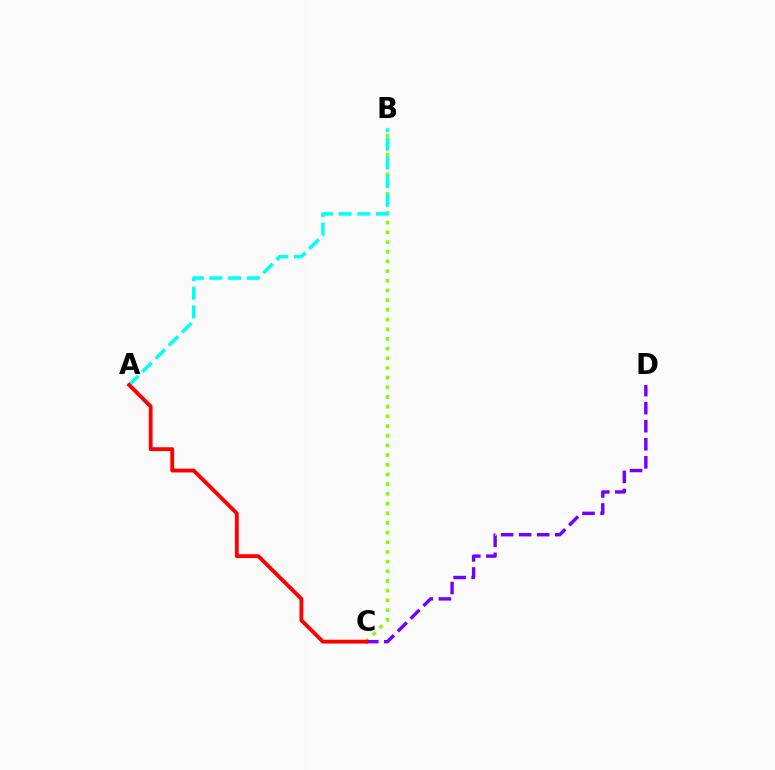{('B', 'C'): [{'color': '#84ff00', 'line_style': 'dotted', 'thickness': 2.63}], ('C', 'D'): [{'color': '#7200ff', 'line_style': 'dashed', 'thickness': 2.45}], ('A', 'B'): [{'color': '#00fff6', 'line_style': 'dashed', 'thickness': 2.54}], ('A', 'C'): [{'color': '#ff0000', 'line_style': 'solid', 'thickness': 2.77}]}